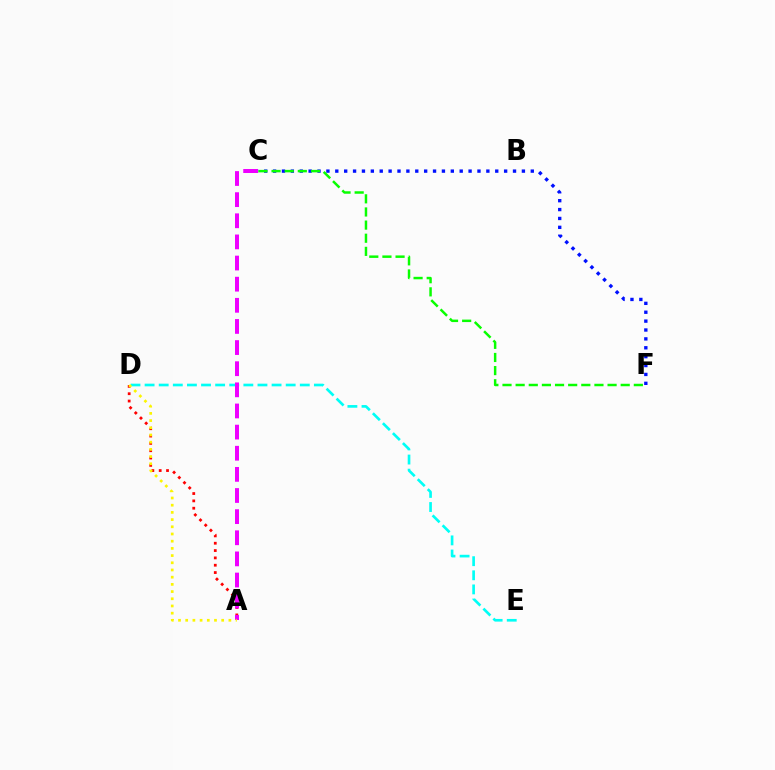{('A', 'D'): [{'color': '#ff0000', 'line_style': 'dotted', 'thickness': 1.99}, {'color': '#fcf500', 'line_style': 'dotted', 'thickness': 1.96}], ('D', 'E'): [{'color': '#00fff6', 'line_style': 'dashed', 'thickness': 1.92}], ('C', 'F'): [{'color': '#0010ff', 'line_style': 'dotted', 'thickness': 2.41}, {'color': '#08ff00', 'line_style': 'dashed', 'thickness': 1.78}], ('A', 'C'): [{'color': '#ee00ff', 'line_style': 'dashed', 'thickness': 2.87}]}